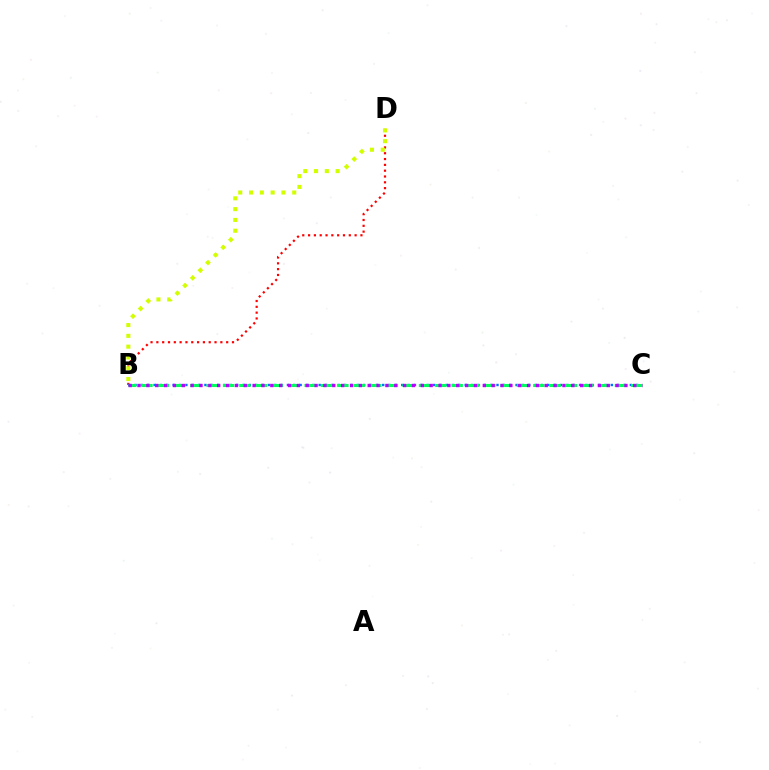{('B', 'D'): [{'color': '#ff0000', 'line_style': 'dotted', 'thickness': 1.58}, {'color': '#d1ff00', 'line_style': 'dotted', 'thickness': 2.93}], ('B', 'C'): [{'color': '#0074ff', 'line_style': 'dotted', 'thickness': 1.73}, {'color': '#00ff5c', 'line_style': 'dashed', 'thickness': 2.22}, {'color': '#b900ff', 'line_style': 'dotted', 'thickness': 2.41}]}